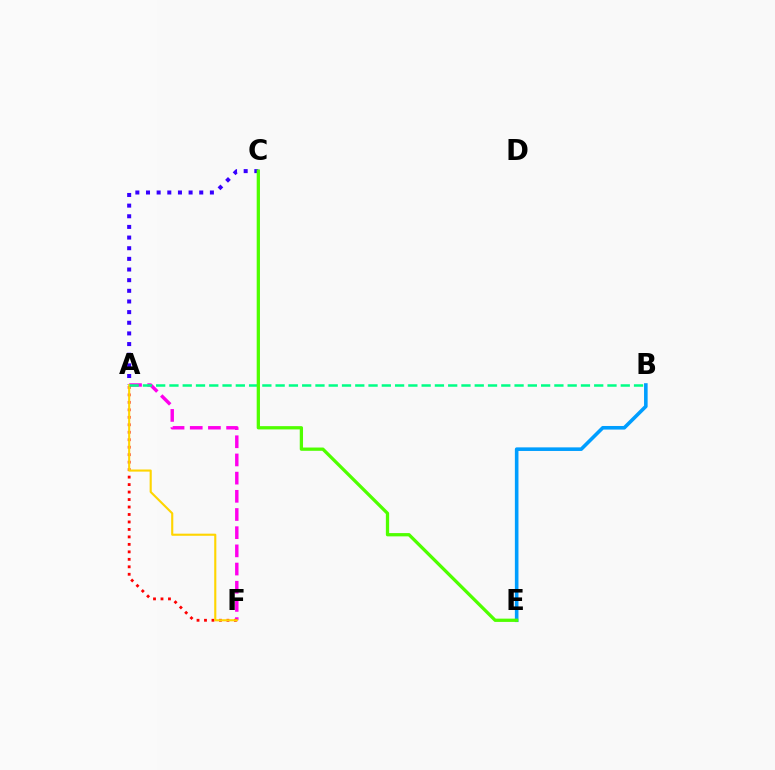{('A', 'C'): [{'color': '#3700ff', 'line_style': 'dotted', 'thickness': 2.89}], ('A', 'F'): [{'color': '#ff00ed', 'line_style': 'dashed', 'thickness': 2.47}, {'color': '#ff0000', 'line_style': 'dotted', 'thickness': 2.03}, {'color': '#ffd500', 'line_style': 'solid', 'thickness': 1.53}], ('B', 'E'): [{'color': '#009eff', 'line_style': 'solid', 'thickness': 2.58}], ('A', 'B'): [{'color': '#00ff86', 'line_style': 'dashed', 'thickness': 1.8}], ('C', 'E'): [{'color': '#4fff00', 'line_style': 'solid', 'thickness': 2.35}]}